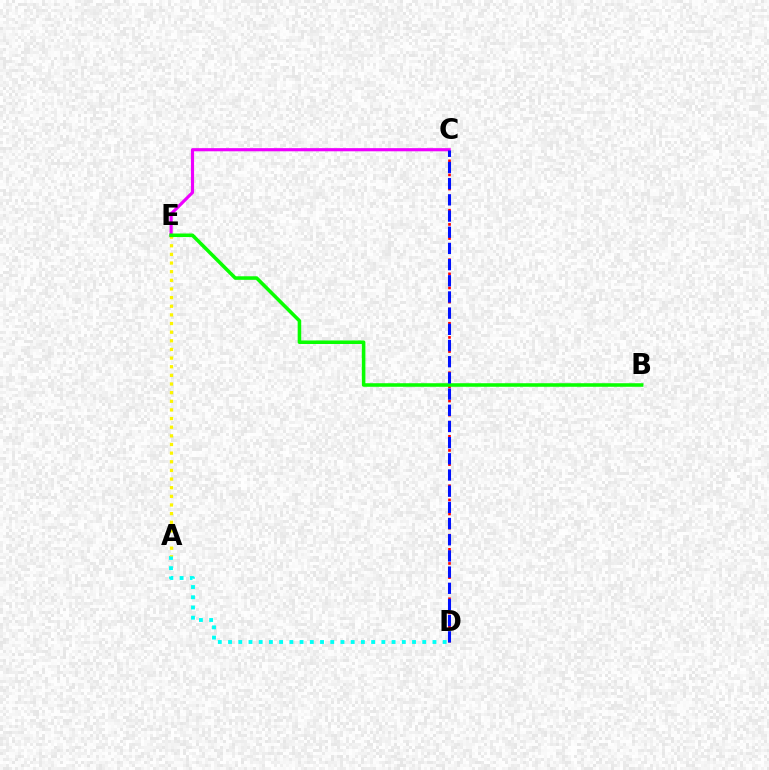{('C', 'E'): [{'color': '#ee00ff', 'line_style': 'solid', 'thickness': 2.27}], ('A', 'D'): [{'color': '#00fff6', 'line_style': 'dotted', 'thickness': 2.78}], ('C', 'D'): [{'color': '#ff0000', 'line_style': 'dotted', 'thickness': 1.92}, {'color': '#0010ff', 'line_style': 'dashed', 'thickness': 2.2}], ('A', 'E'): [{'color': '#fcf500', 'line_style': 'dotted', 'thickness': 2.35}], ('B', 'E'): [{'color': '#08ff00', 'line_style': 'solid', 'thickness': 2.56}]}